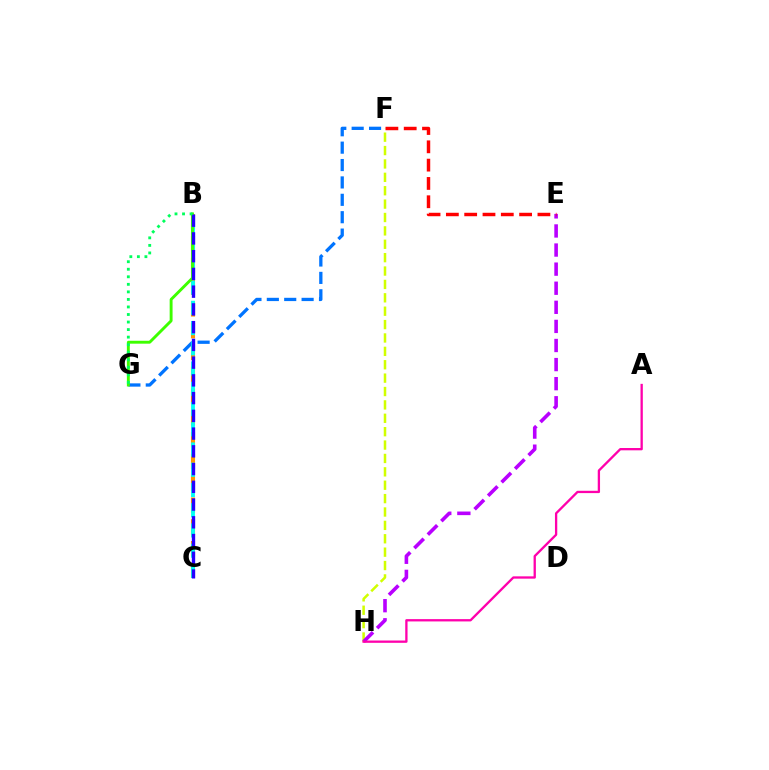{('F', 'G'): [{'color': '#0074ff', 'line_style': 'dashed', 'thickness': 2.36}], ('B', 'C'): [{'color': '#ff9400', 'line_style': 'dashed', 'thickness': 2.96}, {'color': '#00fff6', 'line_style': 'dashed', 'thickness': 2.75}, {'color': '#2500ff', 'line_style': 'dashed', 'thickness': 2.41}], ('F', 'H'): [{'color': '#d1ff00', 'line_style': 'dashed', 'thickness': 1.82}], ('B', 'G'): [{'color': '#3dff00', 'line_style': 'solid', 'thickness': 2.09}, {'color': '#00ff5c', 'line_style': 'dotted', 'thickness': 2.05}], ('E', 'H'): [{'color': '#b900ff', 'line_style': 'dashed', 'thickness': 2.59}], ('E', 'F'): [{'color': '#ff0000', 'line_style': 'dashed', 'thickness': 2.49}], ('A', 'H'): [{'color': '#ff00ac', 'line_style': 'solid', 'thickness': 1.66}]}